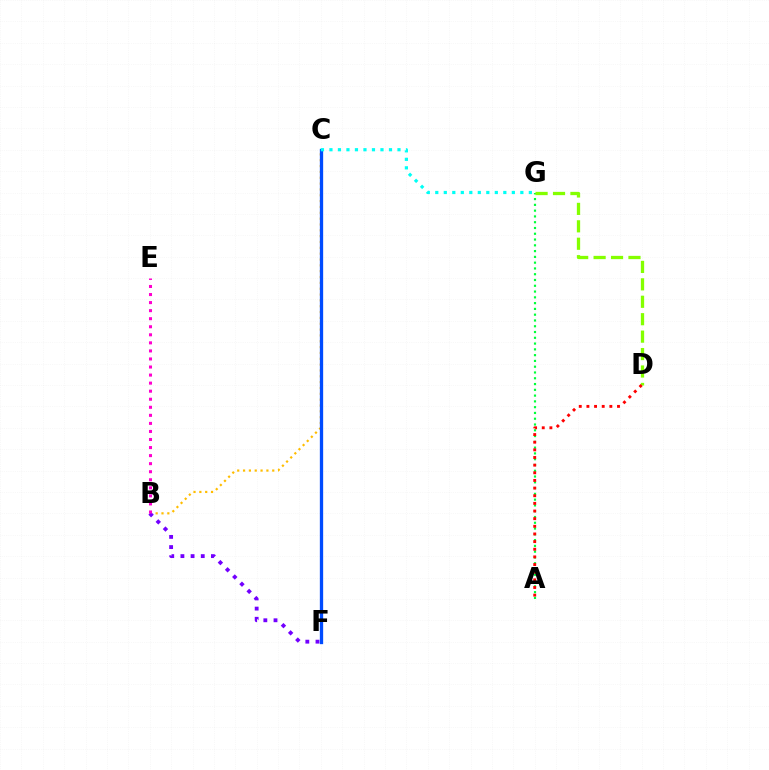{('B', 'C'): [{'color': '#ffbd00', 'line_style': 'dotted', 'thickness': 1.59}], ('B', 'F'): [{'color': '#7200ff', 'line_style': 'dotted', 'thickness': 2.76}], ('B', 'E'): [{'color': '#ff00cf', 'line_style': 'dotted', 'thickness': 2.19}], ('C', 'F'): [{'color': '#004bff', 'line_style': 'solid', 'thickness': 2.38}], ('A', 'G'): [{'color': '#00ff39', 'line_style': 'dotted', 'thickness': 1.57}], ('D', 'G'): [{'color': '#84ff00', 'line_style': 'dashed', 'thickness': 2.37}], ('C', 'G'): [{'color': '#00fff6', 'line_style': 'dotted', 'thickness': 2.31}], ('A', 'D'): [{'color': '#ff0000', 'line_style': 'dotted', 'thickness': 2.08}]}